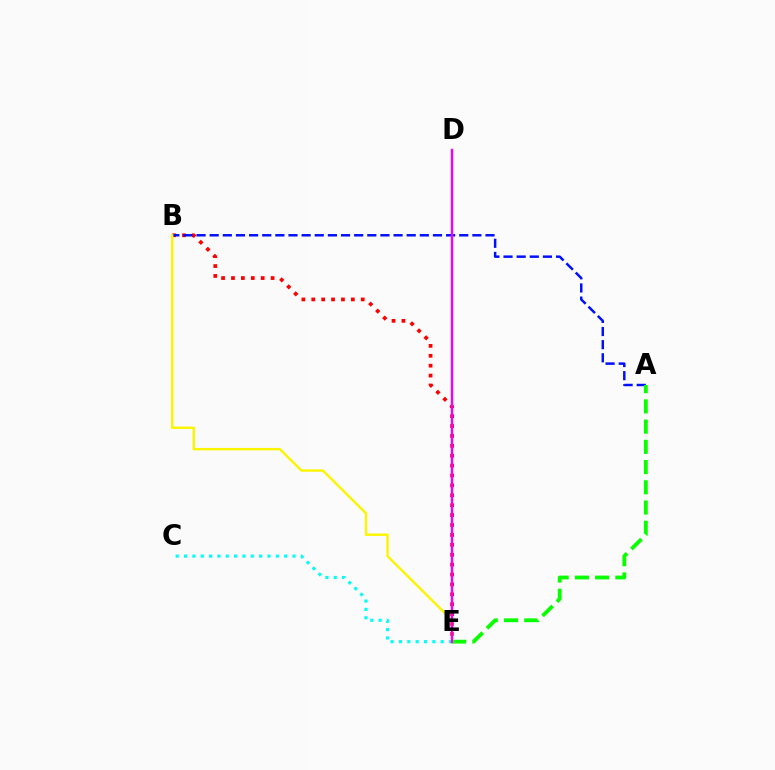{('B', 'E'): [{'color': '#ff0000', 'line_style': 'dotted', 'thickness': 2.69}, {'color': '#fcf500', 'line_style': 'solid', 'thickness': 1.74}], ('A', 'B'): [{'color': '#0010ff', 'line_style': 'dashed', 'thickness': 1.78}], ('A', 'E'): [{'color': '#08ff00', 'line_style': 'dashed', 'thickness': 2.75}], ('C', 'E'): [{'color': '#00fff6', 'line_style': 'dotted', 'thickness': 2.27}], ('D', 'E'): [{'color': '#ee00ff', 'line_style': 'solid', 'thickness': 1.73}]}